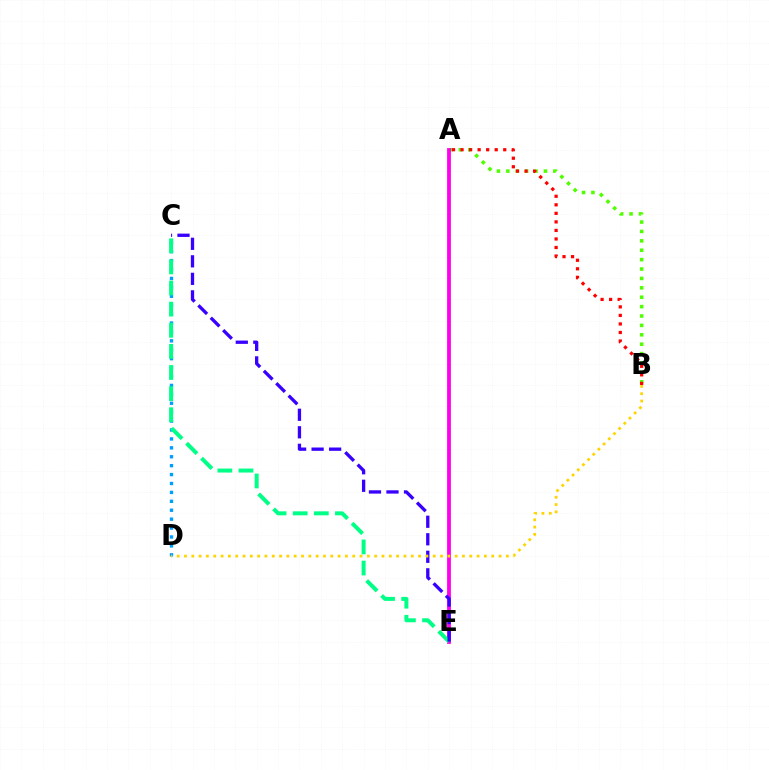{('A', 'B'): [{'color': '#4fff00', 'line_style': 'dotted', 'thickness': 2.55}, {'color': '#ff0000', 'line_style': 'dotted', 'thickness': 2.32}], ('A', 'E'): [{'color': '#ff00ed', 'line_style': 'solid', 'thickness': 2.73}], ('C', 'D'): [{'color': '#009eff', 'line_style': 'dotted', 'thickness': 2.42}], ('C', 'E'): [{'color': '#00ff86', 'line_style': 'dashed', 'thickness': 2.87}, {'color': '#3700ff', 'line_style': 'dashed', 'thickness': 2.38}], ('B', 'D'): [{'color': '#ffd500', 'line_style': 'dotted', 'thickness': 1.99}]}